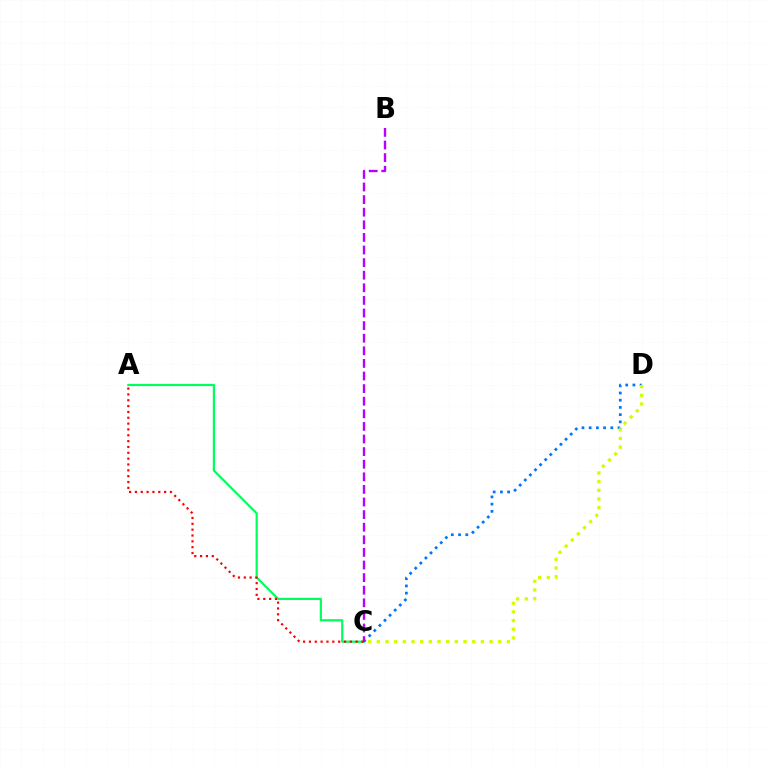{('C', 'D'): [{'color': '#0074ff', 'line_style': 'dotted', 'thickness': 1.96}, {'color': '#d1ff00', 'line_style': 'dotted', 'thickness': 2.36}], ('A', 'C'): [{'color': '#00ff5c', 'line_style': 'solid', 'thickness': 1.58}, {'color': '#ff0000', 'line_style': 'dotted', 'thickness': 1.59}], ('B', 'C'): [{'color': '#b900ff', 'line_style': 'dashed', 'thickness': 1.71}]}